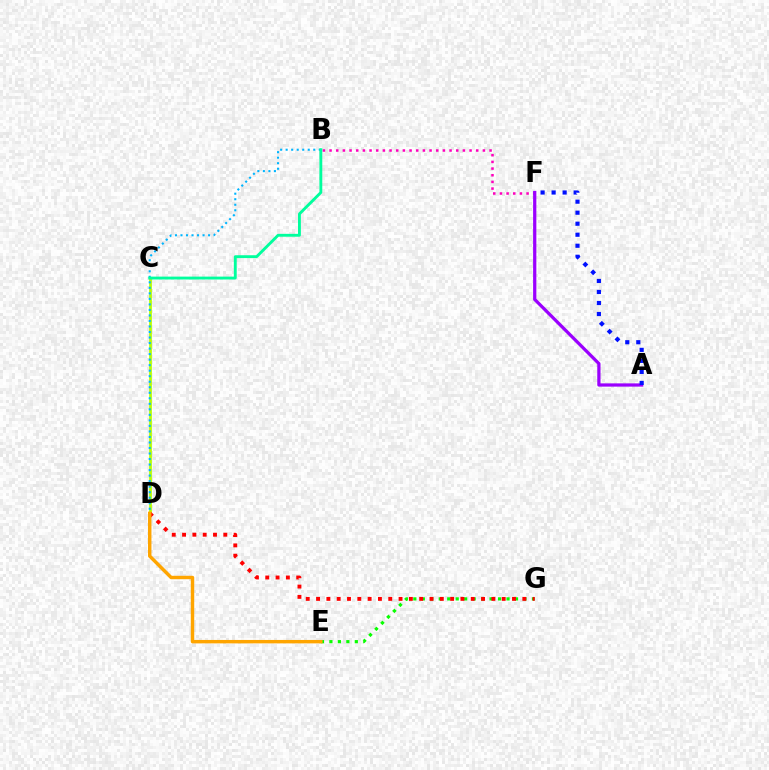{('E', 'G'): [{'color': '#08ff00', 'line_style': 'dotted', 'thickness': 2.3}], ('C', 'D'): [{'color': '#b3ff00', 'line_style': 'solid', 'thickness': 1.97}], ('B', 'F'): [{'color': '#ff00bd', 'line_style': 'dotted', 'thickness': 1.81}], ('A', 'F'): [{'color': '#9b00ff', 'line_style': 'solid', 'thickness': 2.33}, {'color': '#0010ff', 'line_style': 'dotted', 'thickness': 2.99}], ('B', 'D'): [{'color': '#00b5ff', 'line_style': 'dotted', 'thickness': 1.5}], ('D', 'G'): [{'color': '#ff0000', 'line_style': 'dotted', 'thickness': 2.8}], ('D', 'E'): [{'color': '#ffa500', 'line_style': 'solid', 'thickness': 2.47}], ('B', 'C'): [{'color': '#00ff9d', 'line_style': 'solid', 'thickness': 2.07}]}